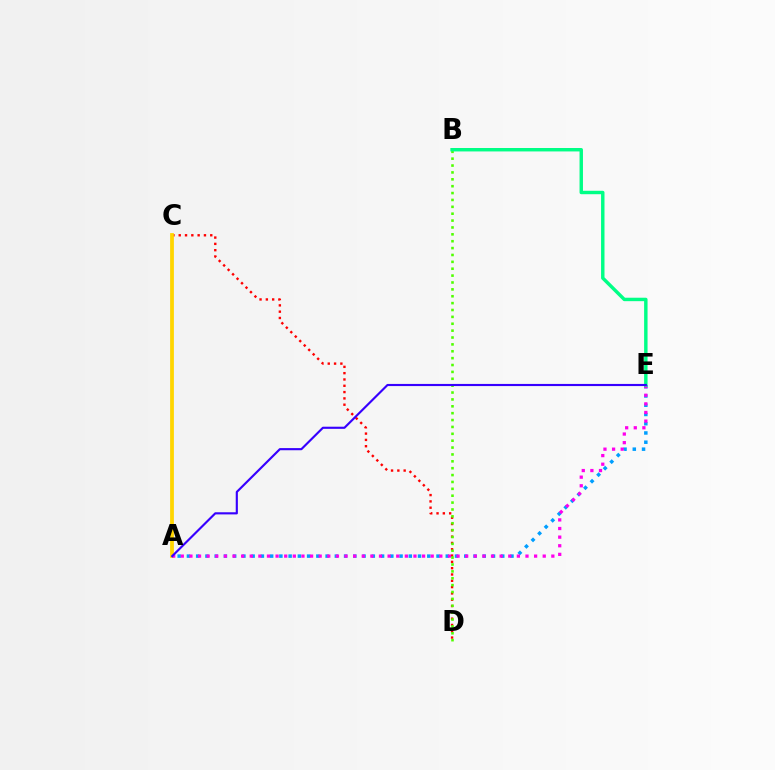{('C', 'D'): [{'color': '#ff0000', 'line_style': 'dotted', 'thickness': 1.71}], ('A', 'C'): [{'color': '#ffd500', 'line_style': 'solid', 'thickness': 2.72}], ('B', 'D'): [{'color': '#4fff00', 'line_style': 'dotted', 'thickness': 1.87}], ('A', 'E'): [{'color': '#009eff', 'line_style': 'dotted', 'thickness': 2.51}, {'color': '#ff00ed', 'line_style': 'dotted', 'thickness': 2.34}, {'color': '#3700ff', 'line_style': 'solid', 'thickness': 1.54}], ('B', 'E'): [{'color': '#00ff86', 'line_style': 'solid', 'thickness': 2.47}]}